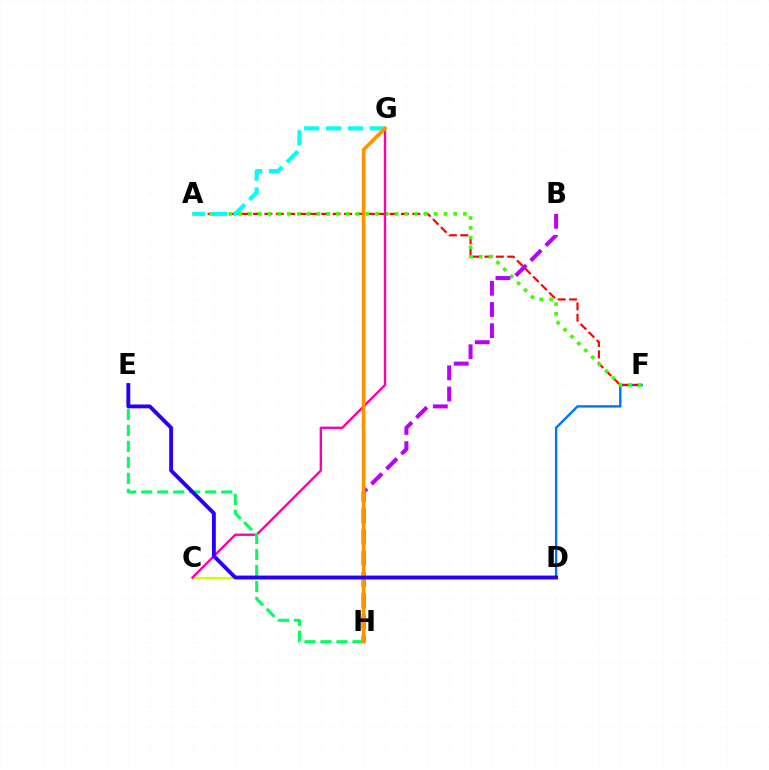{('C', 'D'): [{'color': '#d1ff00', 'line_style': 'solid', 'thickness': 1.62}], ('D', 'F'): [{'color': '#0074ff', 'line_style': 'solid', 'thickness': 1.72}], ('A', 'F'): [{'color': '#ff0000', 'line_style': 'dashed', 'thickness': 1.55}, {'color': '#3dff00', 'line_style': 'dotted', 'thickness': 2.65}], ('A', 'G'): [{'color': '#00fff6', 'line_style': 'dashed', 'thickness': 2.97}], ('C', 'G'): [{'color': '#ff00ac', 'line_style': 'solid', 'thickness': 1.71}], ('B', 'H'): [{'color': '#b900ff', 'line_style': 'dashed', 'thickness': 2.88}], ('E', 'H'): [{'color': '#00ff5c', 'line_style': 'dashed', 'thickness': 2.17}], ('G', 'H'): [{'color': '#ff9400', 'line_style': 'solid', 'thickness': 2.65}], ('D', 'E'): [{'color': '#2500ff', 'line_style': 'solid', 'thickness': 2.77}]}